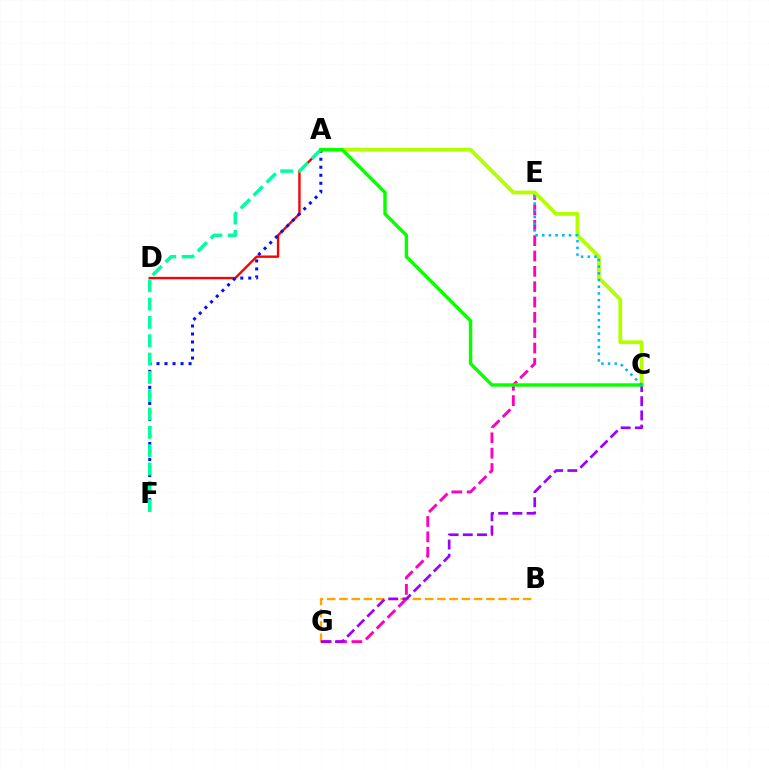{('E', 'G'): [{'color': '#ff00bd', 'line_style': 'dashed', 'thickness': 2.09}], ('A', 'C'): [{'color': '#b3ff00', 'line_style': 'solid', 'thickness': 2.74}, {'color': '#08ff00', 'line_style': 'solid', 'thickness': 2.46}], ('A', 'D'): [{'color': '#ff0000', 'line_style': 'solid', 'thickness': 1.72}], ('B', 'G'): [{'color': '#ffa500', 'line_style': 'dashed', 'thickness': 1.66}], ('C', 'G'): [{'color': '#9b00ff', 'line_style': 'dashed', 'thickness': 1.93}], ('A', 'F'): [{'color': '#0010ff', 'line_style': 'dotted', 'thickness': 2.18}, {'color': '#00ff9d', 'line_style': 'dashed', 'thickness': 2.49}], ('C', 'E'): [{'color': '#00b5ff', 'line_style': 'dotted', 'thickness': 1.82}]}